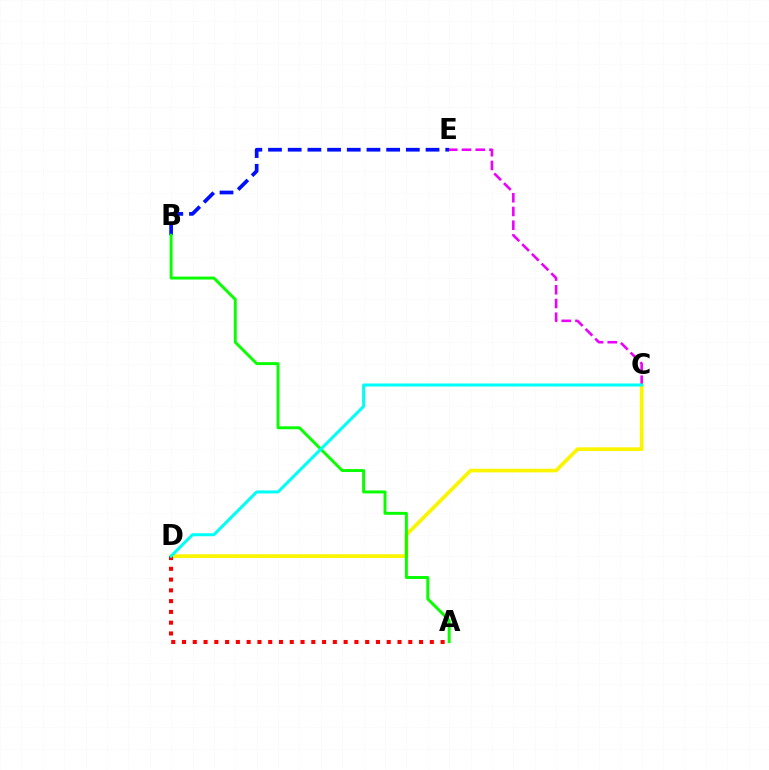{('B', 'E'): [{'color': '#0010ff', 'line_style': 'dashed', 'thickness': 2.67}], ('C', 'D'): [{'color': '#fcf500', 'line_style': 'solid', 'thickness': 2.66}, {'color': '#00fff6', 'line_style': 'solid', 'thickness': 2.18}], ('C', 'E'): [{'color': '#ee00ff', 'line_style': 'dashed', 'thickness': 1.86}], ('A', 'D'): [{'color': '#ff0000', 'line_style': 'dotted', 'thickness': 2.93}], ('A', 'B'): [{'color': '#08ff00', 'line_style': 'solid', 'thickness': 2.11}]}